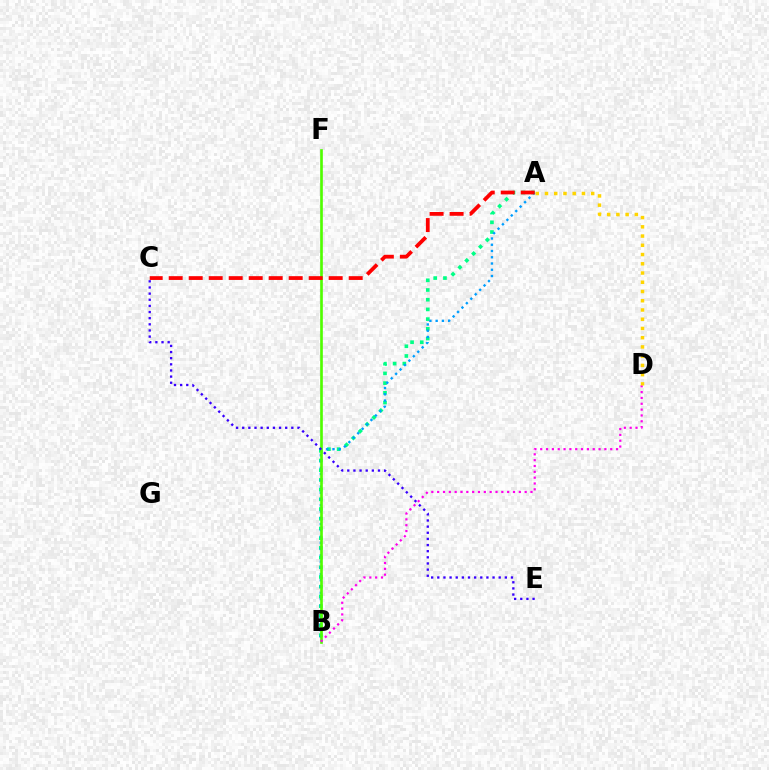{('A', 'B'): [{'color': '#00ff86', 'line_style': 'dotted', 'thickness': 2.64}, {'color': '#009eff', 'line_style': 'dotted', 'thickness': 1.7}], ('B', 'F'): [{'color': '#4fff00', 'line_style': 'solid', 'thickness': 1.91}], ('B', 'D'): [{'color': '#ff00ed', 'line_style': 'dotted', 'thickness': 1.58}], ('A', 'C'): [{'color': '#ff0000', 'line_style': 'dashed', 'thickness': 2.72}], ('C', 'E'): [{'color': '#3700ff', 'line_style': 'dotted', 'thickness': 1.67}], ('A', 'D'): [{'color': '#ffd500', 'line_style': 'dotted', 'thickness': 2.51}]}